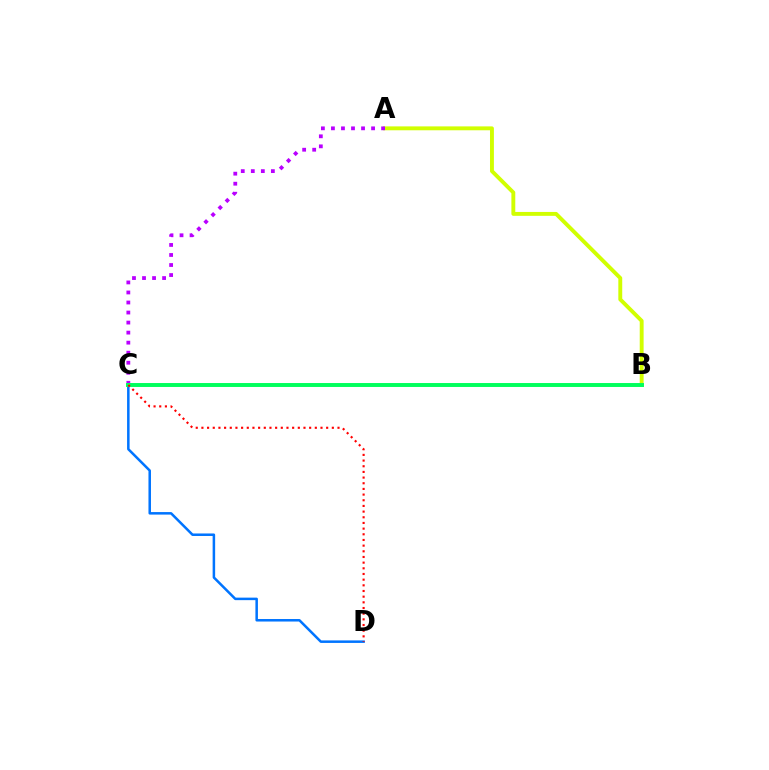{('C', 'D'): [{'color': '#0074ff', 'line_style': 'solid', 'thickness': 1.81}, {'color': '#ff0000', 'line_style': 'dotted', 'thickness': 1.54}], ('A', 'B'): [{'color': '#d1ff00', 'line_style': 'solid', 'thickness': 2.81}], ('A', 'C'): [{'color': '#b900ff', 'line_style': 'dotted', 'thickness': 2.73}], ('B', 'C'): [{'color': '#00ff5c', 'line_style': 'solid', 'thickness': 2.83}]}